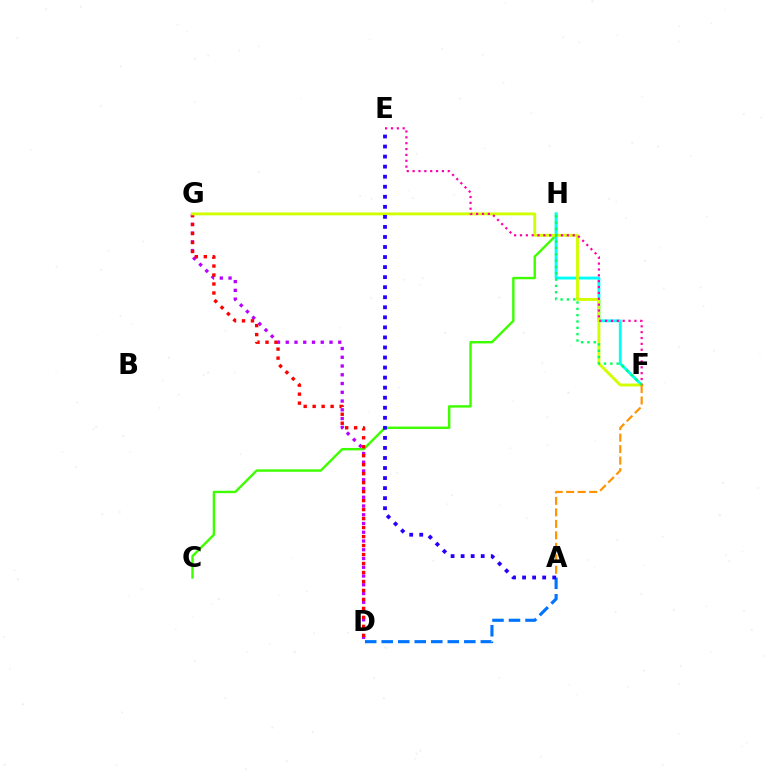{('D', 'G'): [{'color': '#b900ff', 'line_style': 'dotted', 'thickness': 2.38}, {'color': '#ff0000', 'line_style': 'dotted', 'thickness': 2.44}], ('C', 'H'): [{'color': '#3dff00', 'line_style': 'solid', 'thickness': 1.73}], ('F', 'H'): [{'color': '#00fff6', 'line_style': 'solid', 'thickness': 2.07}, {'color': '#00ff5c', 'line_style': 'dotted', 'thickness': 1.72}], ('A', 'D'): [{'color': '#0074ff', 'line_style': 'dashed', 'thickness': 2.24}], ('F', 'G'): [{'color': '#d1ff00', 'line_style': 'solid', 'thickness': 2.07}], ('E', 'F'): [{'color': '#ff00ac', 'line_style': 'dotted', 'thickness': 1.59}], ('A', 'F'): [{'color': '#ff9400', 'line_style': 'dashed', 'thickness': 1.56}], ('A', 'E'): [{'color': '#2500ff', 'line_style': 'dotted', 'thickness': 2.73}]}